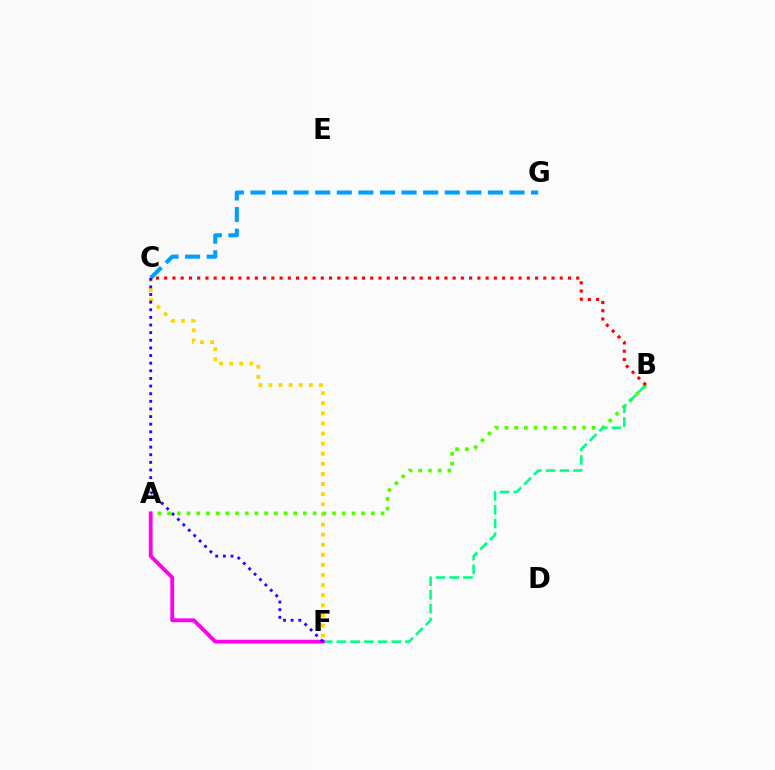{('C', 'F'): [{'color': '#ffd500', 'line_style': 'dotted', 'thickness': 2.75}, {'color': '#3700ff', 'line_style': 'dotted', 'thickness': 2.07}], ('A', 'B'): [{'color': '#4fff00', 'line_style': 'dotted', 'thickness': 2.64}], ('B', 'F'): [{'color': '#00ff86', 'line_style': 'dashed', 'thickness': 1.86}], ('C', 'G'): [{'color': '#009eff', 'line_style': 'dashed', 'thickness': 2.93}], ('B', 'C'): [{'color': '#ff0000', 'line_style': 'dotted', 'thickness': 2.24}], ('A', 'F'): [{'color': '#ff00ed', 'line_style': 'solid', 'thickness': 2.75}]}